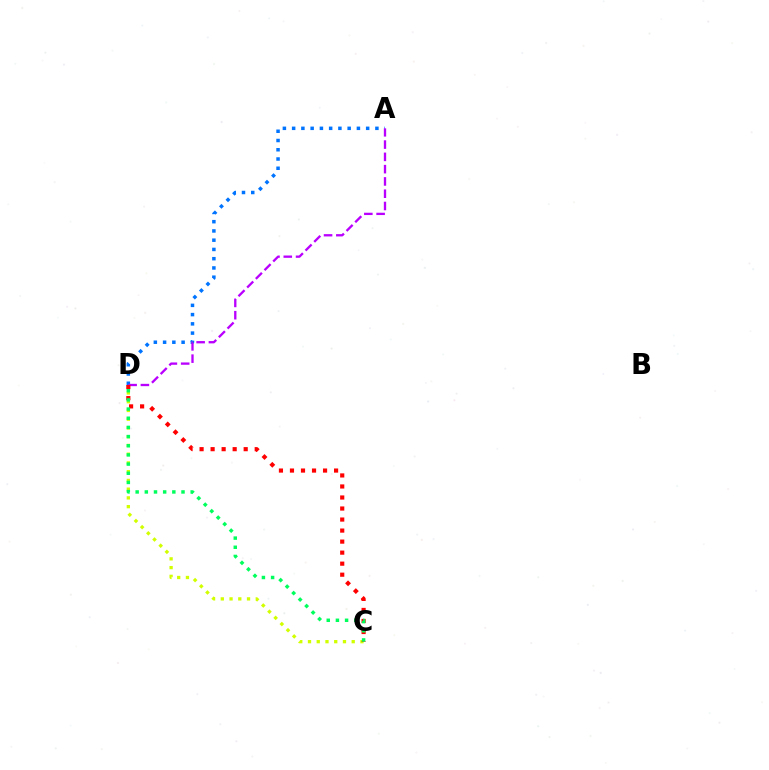{('C', 'D'): [{'color': '#d1ff00', 'line_style': 'dotted', 'thickness': 2.38}, {'color': '#ff0000', 'line_style': 'dotted', 'thickness': 3.0}, {'color': '#00ff5c', 'line_style': 'dotted', 'thickness': 2.49}], ('A', 'D'): [{'color': '#0074ff', 'line_style': 'dotted', 'thickness': 2.51}, {'color': '#b900ff', 'line_style': 'dashed', 'thickness': 1.67}]}